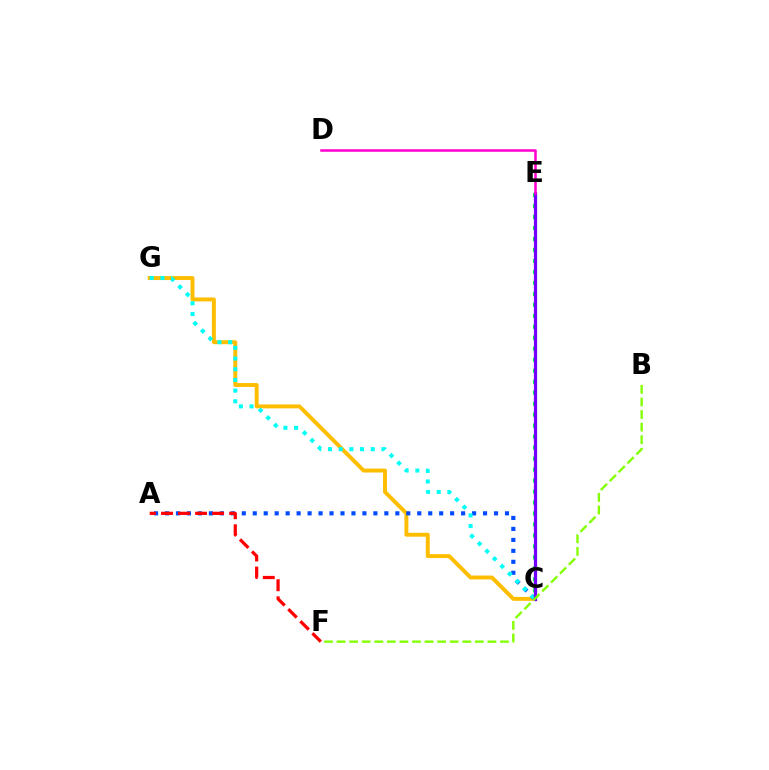{('C', 'G'): [{'color': '#ffbd00', 'line_style': 'solid', 'thickness': 2.82}, {'color': '#00fff6', 'line_style': 'dotted', 'thickness': 2.9}], ('A', 'C'): [{'color': '#004bff', 'line_style': 'dotted', 'thickness': 2.98}], ('C', 'E'): [{'color': '#00ff39', 'line_style': 'dotted', 'thickness': 2.98}, {'color': '#7200ff', 'line_style': 'solid', 'thickness': 2.32}], ('A', 'F'): [{'color': '#ff0000', 'line_style': 'dashed', 'thickness': 2.32}], ('D', 'E'): [{'color': '#ff00cf', 'line_style': 'solid', 'thickness': 1.81}], ('B', 'F'): [{'color': '#84ff00', 'line_style': 'dashed', 'thickness': 1.71}]}